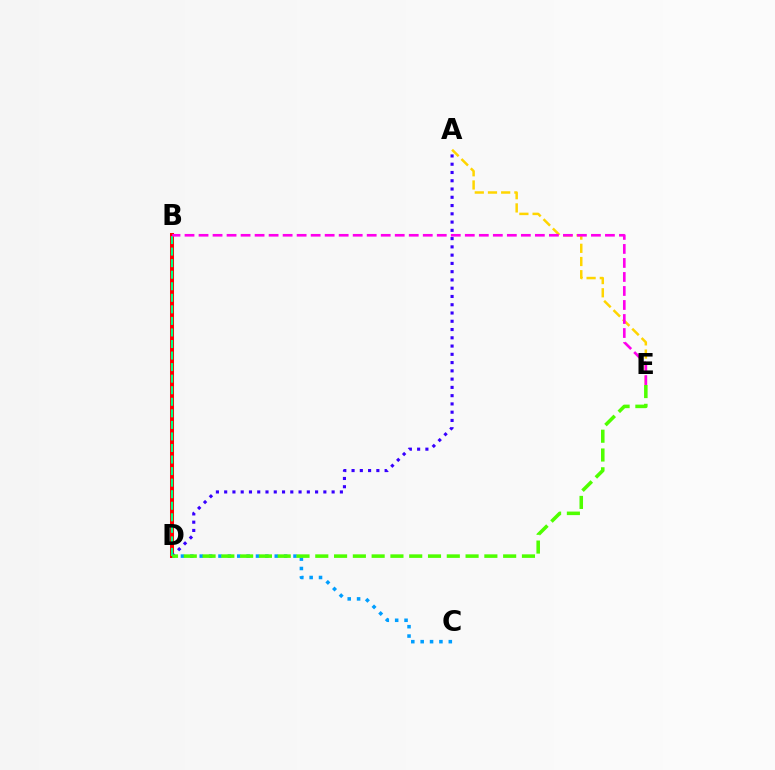{('B', 'D'): [{'color': '#ff0000', 'line_style': 'solid', 'thickness': 2.9}, {'color': '#00ff86', 'line_style': 'dashed', 'thickness': 1.57}], ('C', 'D'): [{'color': '#009eff', 'line_style': 'dotted', 'thickness': 2.55}], ('A', 'D'): [{'color': '#3700ff', 'line_style': 'dotted', 'thickness': 2.25}], ('A', 'E'): [{'color': '#ffd500', 'line_style': 'dashed', 'thickness': 1.79}], ('B', 'E'): [{'color': '#ff00ed', 'line_style': 'dashed', 'thickness': 1.9}], ('D', 'E'): [{'color': '#4fff00', 'line_style': 'dashed', 'thickness': 2.55}]}